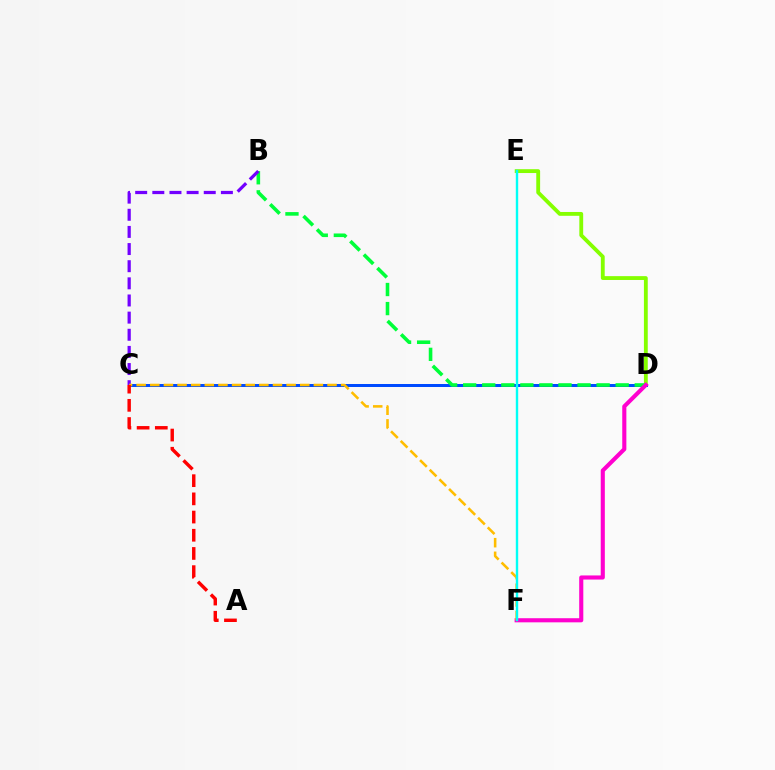{('D', 'E'): [{'color': '#84ff00', 'line_style': 'solid', 'thickness': 2.76}], ('C', 'D'): [{'color': '#004bff', 'line_style': 'solid', 'thickness': 2.16}], ('B', 'D'): [{'color': '#00ff39', 'line_style': 'dashed', 'thickness': 2.59}], ('D', 'F'): [{'color': '#ff00cf', 'line_style': 'solid', 'thickness': 2.96}], ('B', 'C'): [{'color': '#7200ff', 'line_style': 'dashed', 'thickness': 2.33}], ('C', 'F'): [{'color': '#ffbd00', 'line_style': 'dashed', 'thickness': 1.85}], ('E', 'F'): [{'color': '#00fff6', 'line_style': 'solid', 'thickness': 1.73}], ('A', 'C'): [{'color': '#ff0000', 'line_style': 'dashed', 'thickness': 2.47}]}